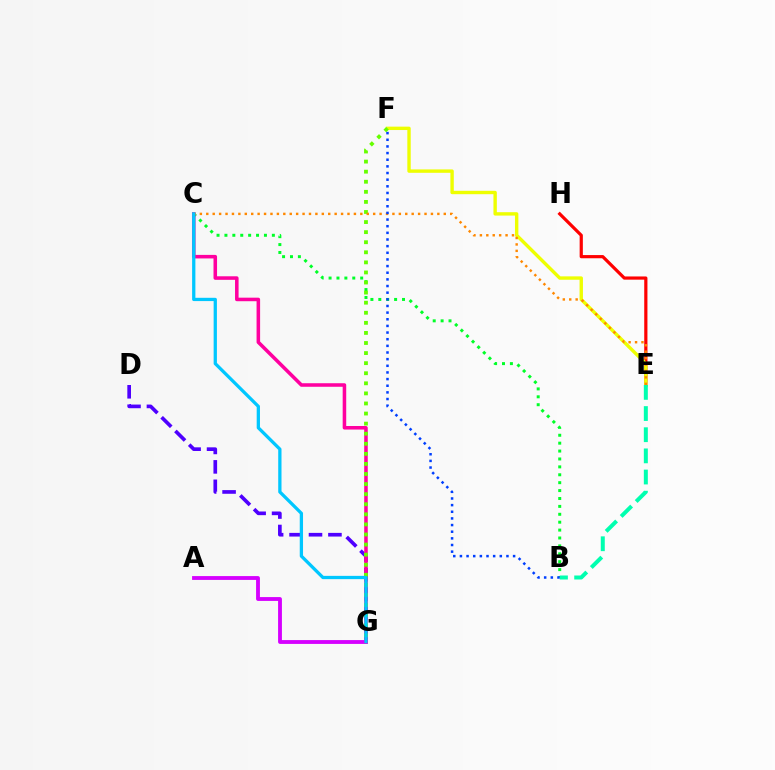{('A', 'G'): [{'color': '#d600ff', 'line_style': 'solid', 'thickness': 2.76}], ('E', 'H'): [{'color': '#ff0000', 'line_style': 'solid', 'thickness': 2.3}], ('D', 'G'): [{'color': '#4f00ff', 'line_style': 'dashed', 'thickness': 2.64}], ('B', 'C'): [{'color': '#00ff27', 'line_style': 'dotted', 'thickness': 2.15}], ('E', 'F'): [{'color': '#eeff00', 'line_style': 'solid', 'thickness': 2.44}], ('B', 'E'): [{'color': '#00ffaf', 'line_style': 'dashed', 'thickness': 2.87}], ('C', 'G'): [{'color': '#ff00a0', 'line_style': 'solid', 'thickness': 2.55}, {'color': '#00c7ff', 'line_style': 'solid', 'thickness': 2.36}], ('F', 'G'): [{'color': '#66ff00', 'line_style': 'dotted', 'thickness': 2.74}], ('C', 'E'): [{'color': '#ff8800', 'line_style': 'dotted', 'thickness': 1.74}], ('B', 'F'): [{'color': '#003fff', 'line_style': 'dotted', 'thickness': 1.81}]}